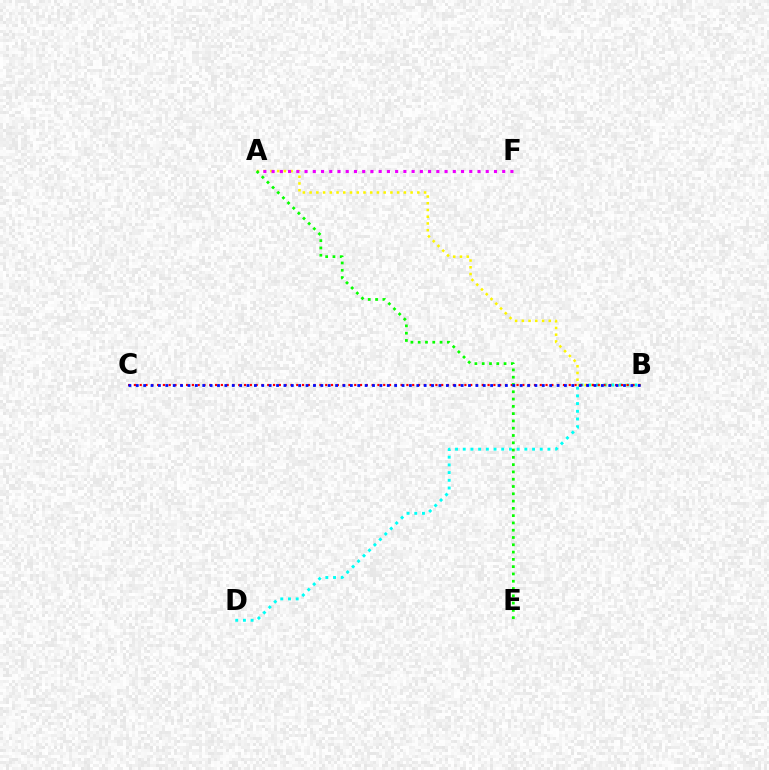{('A', 'B'): [{'color': '#fcf500', 'line_style': 'dotted', 'thickness': 1.83}], ('A', 'F'): [{'color': '#ee00ff', 'line_style': 'dotted', 'thickness': 2.24}], ('B', 'D'): [{'color': '#00fff6', 'line_style': 'dotted', 'thickness': 2.09}], ('B', 'C'): [{'color': '#ff0000', 'line_style': 'dotted', 'thickness': 1.58}, {'color': '#0010ff', 'line_style': 'dotted', 'thickness': 2.01}], ('A', 'E'): [{'color': '#08ff00', 'line_style': 'dotted', 'thickness': 1.98}]}